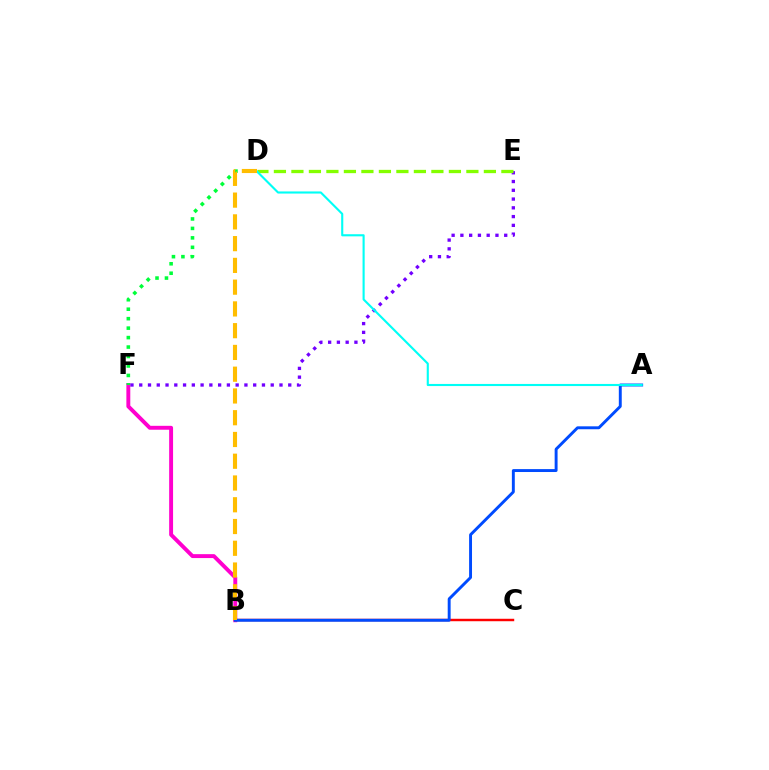{('B', 'F'): [{'color': '#ff00cf', 'line_style': 'solid', 'thickness': 2.82}], ('D', 'F'): [{'color': '#00ff39', 'line_style': 'dotted', 'thickness': 2.57}], ('B', 'C'): [{'color': '#ff0000', 'line_style': 'solid', 'thickness': 1.77}], ('E', 'F'): [{'color': '#7200ff', 'line_style': 'dotted', 'thickness': 2.38}], ('D', 'E'): [{'color': '#84ff00', 'line_style': 'dashed', 'thickness': 2.38}], ('A', 'B'): [{'color': '#004bff', 'line_style': 'solid', 'thickness': 2.1}], ('A', 'D'): [{'color': '#00fff6', 'line_style': 'solid', 'thickness': 1.53}], ('B', 'D'): [{'color': '#ffbd00', 'line_style': 'dashed', 'thickness': 2.96}]}